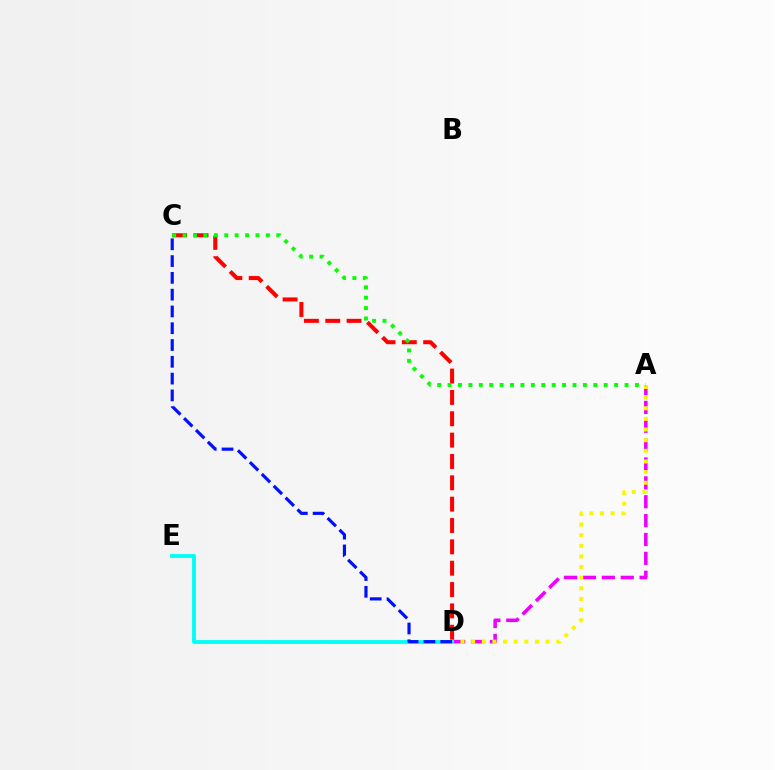{('A', 'D'): [{'color': '#ee00ff', 'line_style': 'dashed', 'thickness': 2.56}, {'color': '#fcf500', 'line_style': 'dotted', 'thickness': 2.89}], ('C', 'D'): [{'color': '#ff0000', 'line_style': 'dashed', 'thickness': 2.9}, {'color': '#0010ff', 'line_style': 'dashed', 'thickness': 2.28}], ('D', 'E'): [{'color': '#00fff6', 'line_style': 'solid', 'thickness': 2.76}], ('A', 'C'): [{'color': '#08ff00', 'line_style': 'dotted', 'thickness': 2.83}]}